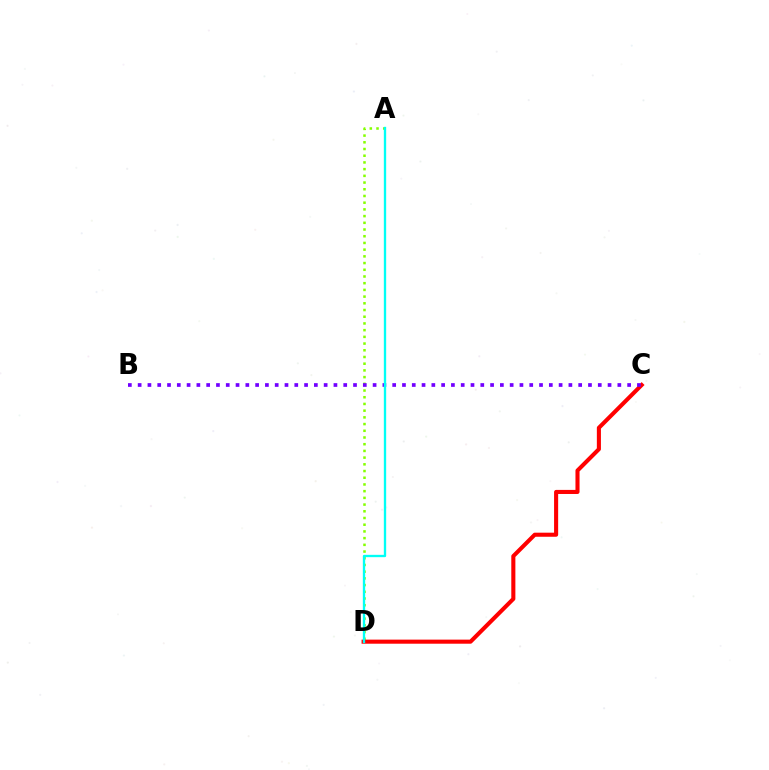{('A', 'D'): [{'color': '#84ff00', 'line_style': 'dotted', 'thickness': 1.82}, {'color': '#00fff6', 'line_style': 'solid', 'thickness': 1.68}], ('C', 'D'): [{'color': '#ff0000', 'line_style': 'solid', 'thickness': 2.94}], ('B', 'C'): [{'color': '#7200ff', 'line_style': 'dotted', 'thickness': 2.66}]}